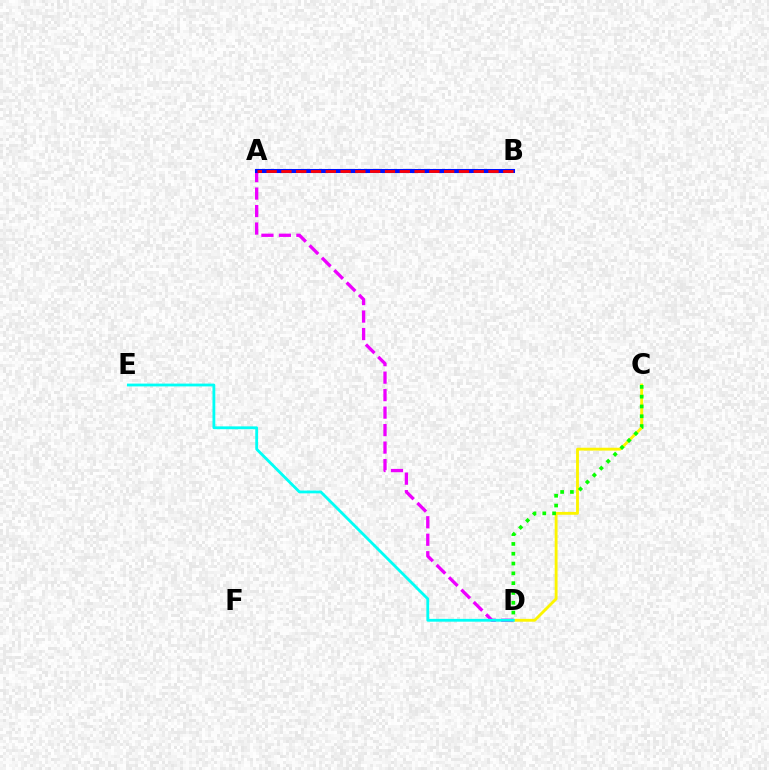{('C', 'D'): [{'color': '#fcf500', 'line_style': 'solid', 'thickness': 2.05}, {'color': '#08ff00', 'line_style': 'dotted', 'thickness': 2.66}], ('A', 'D'): [{'color': '#ee00ff', 'line_style': 'dashed', 'thickness': 2.38}], ('A', 'B'): [{'color': '#0010ff', 'line_style': 'solid', 'thickness': 2.92}, {'color': '#ff0000', 'line_style': 'dashed', 'thickness': 2.01}], ('D', 'E'): [{'color': '#00fff6', 'line_style': 'solid', 'thickness': 2.02}]}